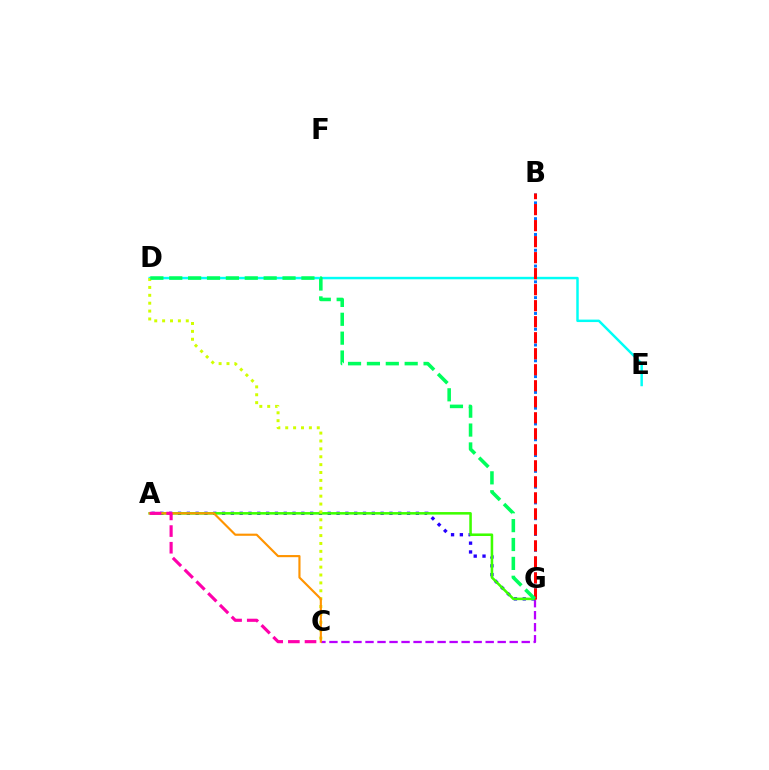{('C', 'G'): [{'color': '#b900ff', 'line_style': 'dashed', 'thickness': 1.63}], ('B', 'G'): [{'color': '#0074ff', 'line_style': 'dotted', 'thickness': 2.15}, {'color': '#ff0000', 'line_style': 'dashed', 'thickness': 2.18}], ('A', 'G'): [{'color': '#2500ff', 'line_style': 'dotted', 'thickness': 2.39}, {'color': '#3dff00', 'line_style': 'solid', 'thickness': 1.84}], ('D', 'E'): [{'color': '#00fff6', 'line_style': 'solid', 'thickness': 1.78}], ('C', 'D'): [{'color': '#d1ff00', 'line_style': 'dotted', 'thickness': 2.14}], ('A', 'C'): [{'color': '#ff9400', 'line_style': 'solid', 'thickness': 1.55}, {'color': '#ff00ac', 'line_style': 'dashed', 'thickness': 2.26}], ('D', 'G'): [{'color': '#00ff5c', 'line_style': 'dashed', 'thickness': 2.57}]}